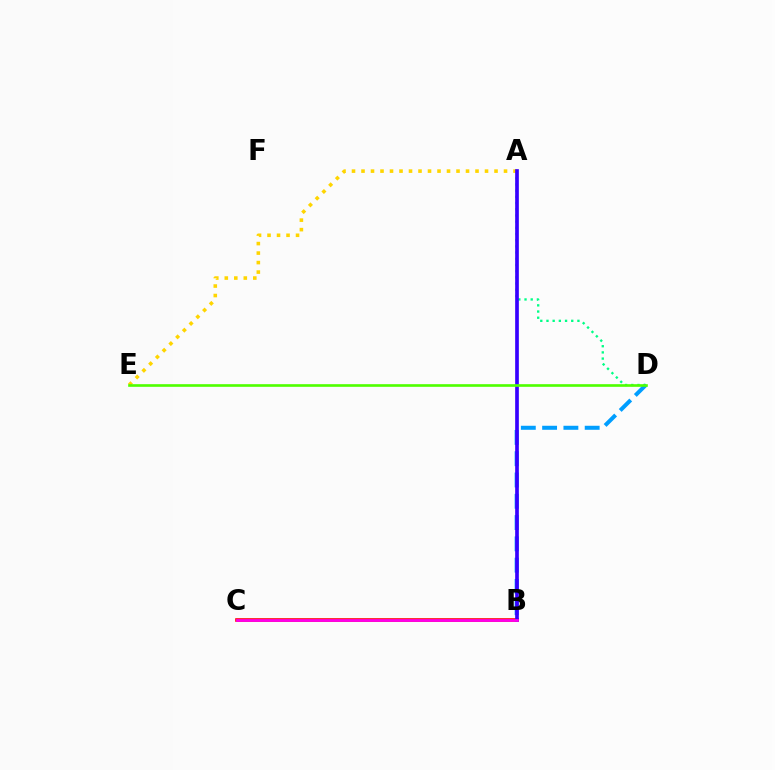{('A', 'D'): [{'color': '#00ff86', 'line_style': 'dotted', 'thickness': 1.68}], ('A', 'E'): [{'color': '#ffd500', 'line_style': 'dotted', 'thickness': 2.58}], ('B', 'C'): [{'color': '#ff0000', 'line_style': 'solid', 'thickness': 2.6}, {'color': '#ff00ed', 'line_style': 'solid', 'thickness': 1.97}], ('B', 'D'): [{'color': '#009eff', 'line_style': 'dashed', 'thickness': 2.89}], ('A', 'B'): [{'color': '#3700ff', 'line_style': 'solid', 'thickness': 2.65}], ('D', 'E'): [{'color': '#4fff00', 'line_style': 'solid', 'thickness': 1.9}]}